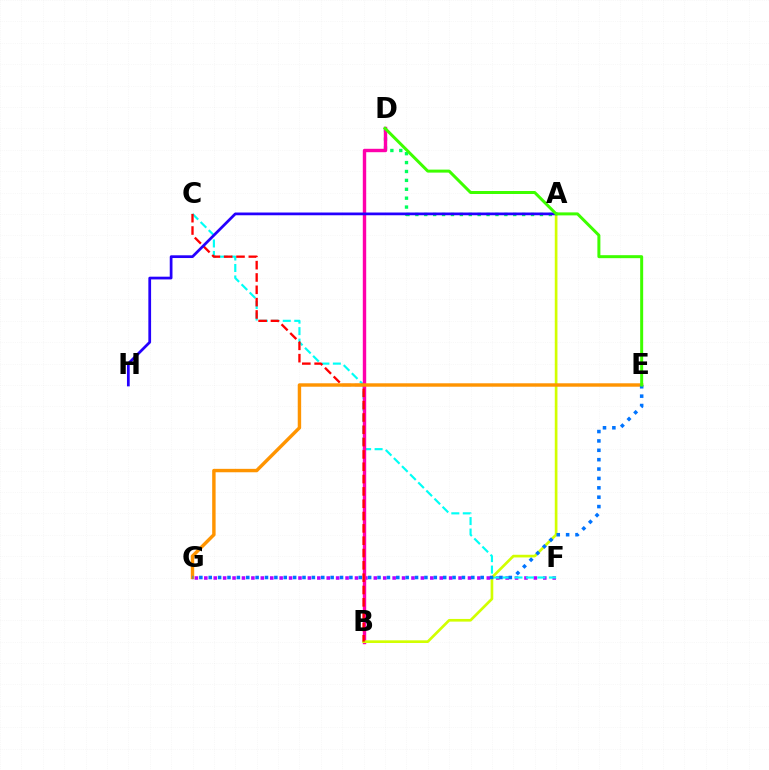{('F', 'G'): [{'color': '#b900ff', 'line_style': 'dotted', 'thickness': 2.56}], ('A', 'D'): [{'color': '#00ff5c', 'line_style': 'dotted', 'thickness': 2.42}], ('C', 'F'): [{'color': '#00fff6', 'line_style': 'dashed', 'thickness': 1.56}], ('B', 'D'): [{'color': '#ff00ac', 'line_style': 'solid', 'thickness': 2.45}], ('A', 'B'): [{'color': '#d1ff00', 'line_style': 'solid', 'thickness': 1.92}], ('B', 'C'): [{'color': '#ff0000', 'line_style': 'dashed', 'thickness': 1.67}], ('A', 'H'): [{'color': '#2500ff', 'line_style': 'solid', 'thickness': 1.97}], ('E', 'G'): [{'color': '#ff9400', 'line_style': 'solid', 'thickness': 2.47}, {'color': '#0074ff', 'line_style': 'dotted', 'thickness': 2.55}], ('D', 'E'): [{'color': '#3dff00', 'line_style': 'solid', 'thickness': 2.15}]}